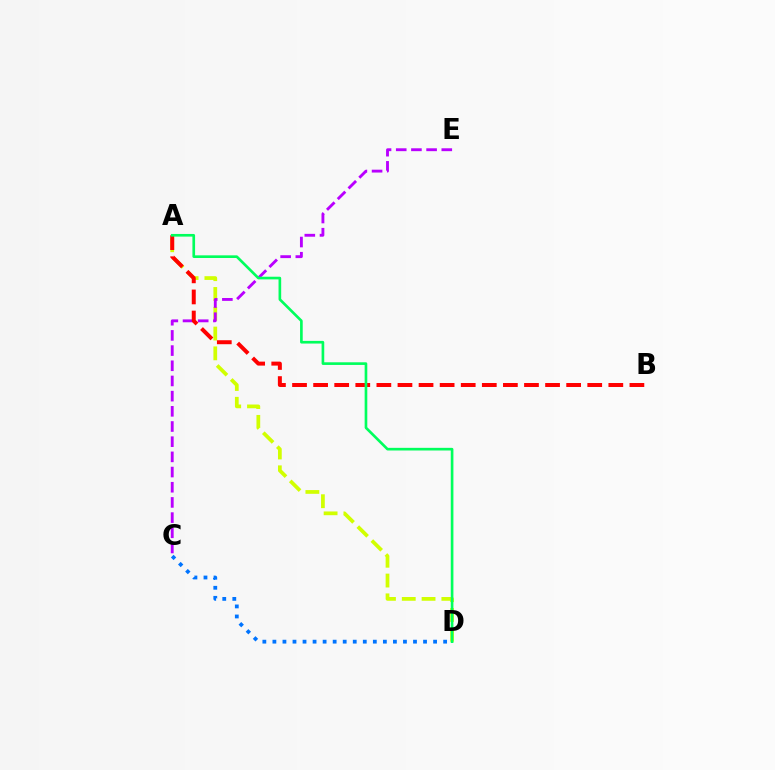{('A', 'D'): [{'color': '#d1ff00', 'line_style': 'dashed', 'thickness': 2.69}, {'color': '#00ff5c', 'line_style': 'solid', 'thickness': 1.91}], ('C', 'E'): [{'color': '#b900ff', 'line_style': 'dashed', 'thickness': 2.06}], ('A', 'B'): [{'color': '#ff0000', 'line_style': 'dashed', 'thickness': 2.86}], ('C', 'D'): [{'color': '#0074ff', 'line_style': 'dotted', 'thickness': 2.73}]}